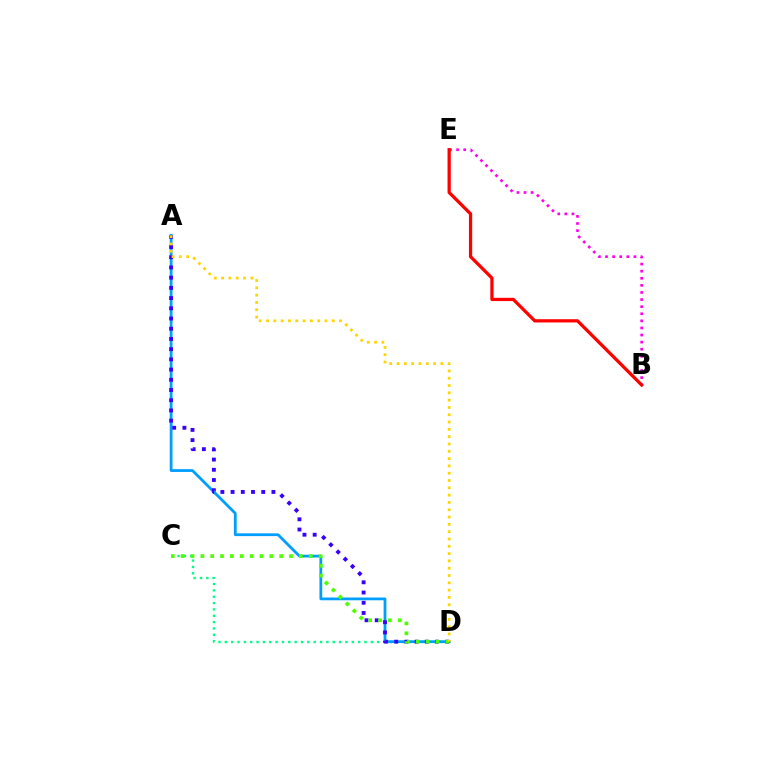{('B', 'E'): [{'color': '#ff00ed', 'line_style': 'dotted', 'thickness': 1.93}, {'color': '#ff0000', 'line_style': 'solid', 'thickness': 2.34}], ('C', 'D'): [{'color': '#00ff86', 'line_style': 'dotted', 'thickness': 1.72}, {'color': '#4fff00', 'line_style': 'dotted', 'thickness': 2.68}], ('A', 'D'): [{'color': '#009eff', 'line_style': 'solid', 'thickness': 2.0}, {'color': '#3700ff', 'line_style': 'dotted', 'thickness': 2.77}, {'color': '#ffd500', 'line_style': 'dotted', 'thickness': 1.99}]}